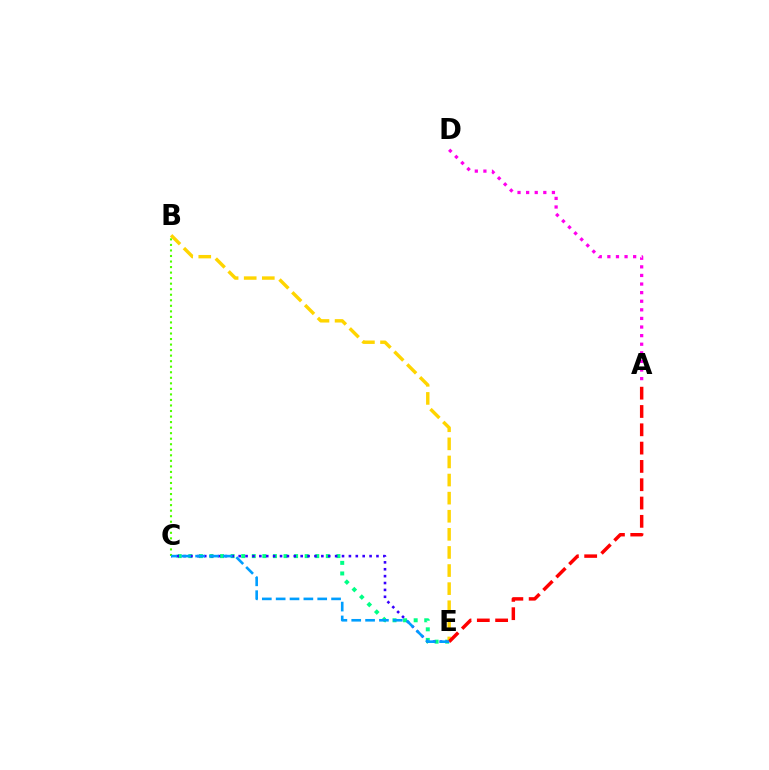{('C', 'E'): [{'color': '#00ff86', 'line_style': 'dotted', 'thickness': 2.87}, {'color': '#3700ff', 'line_style': 'dotted', 'thickness': 1.87}, {'color': '#009eff', 'line_style': 'dashed', 'thickness': 1.88}], ('B', 'E'): [{'color': '#ffd500', 'line_style': 'dashed', 'thickness': 2.46}], ('A', 'E'): [{'color': '#ff0000', 'line_style': 'dashed', 'thickness': 2.49}], ('B', 'C'): [{'color': '#4fff00', 'line_style': 'dotted', 'thickness': 1.5}], ('A', 'D'): [{'color': '#ff00ed', 'line_style': 'dotted', 'thickness': 2.34}]}